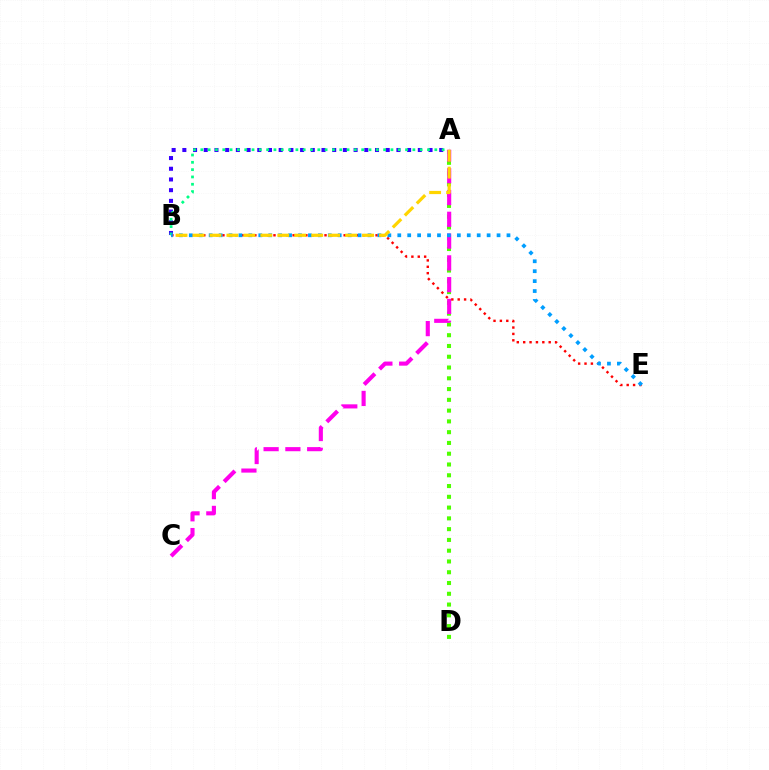{('A', 'D'): [{'color': '#4fff00', 'line_style': 'dotted', 'thickness': 2.93}], ('A', 'B'): [{'color': '#3700ff', 'line_style': 'dotted', 'thickness': 2.91}, {'color': '#00ff86', 'line_style': 'dotted', 'thickness': 1.99}, {'color': '#ffd500', 'line_style': 'dashed', 'thickness': 2.3}], ('A', 'C'): [{'color': '#ff00ed', 'line_style': 'dashed', 'thickness': 2.96}], ('B', 'E'): [{'color': '#ff0000', 'line_style': 'dotted', 'thickness': 1.73}, {'color': '#009eff', 'line_style': 'dotted', 'thickness': 2.7}]}